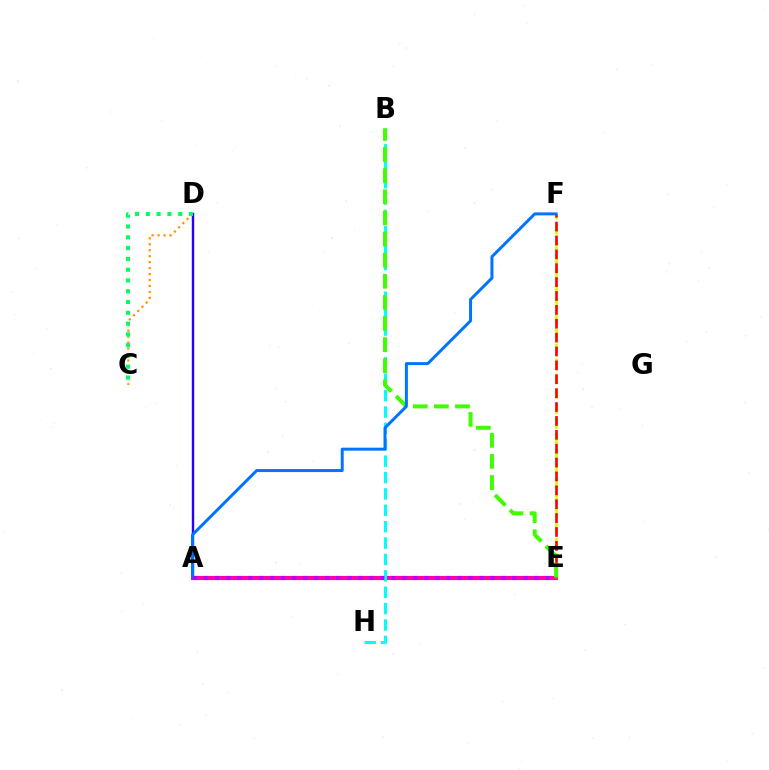{('C', 'D'): [{'color': '#ff9400', 'line_style': 'dotted', 'thickness': 1.62}, {'color': '#00ff5c', 'line_style': 'dotted', 'thickness': 2.93}], ('A', 'E'): [{'color': '#ff00ac', 'line_style': 'solid', 'thickness': 2.97}, {'color': '#b900ff', 'line_style': 'dotted', 'thickness': 2.99}], ('A', 'D'): [{'color': '#2500ff', 'line_style': 'solid', 'thickness': 1.73}], ('E', 'F'): [{'color': '#d1ff00', 'line_style': 'dashed', 'thickness': 2.03}, {'color': '#ff0000', 'line_style': 'dashed', 'thickness': 1.89}], ('B', 'H'): [{'color': '#00fff6', 'line_style': 'dashed', 'thickness': 2.23}], ('B', 'E'): [{'color': '#3dff00', 'line_style': 'dashed', 'thickness': 2.87}], ('A', 'F'): [{'color': '#0074ff', 'line_style': 'solid', 'thickness': 2.15}]}